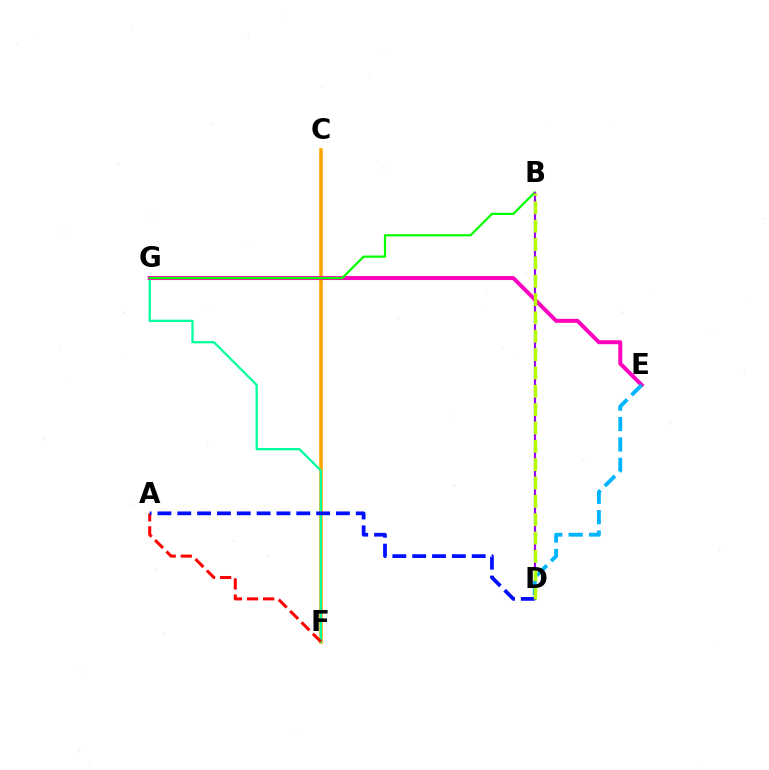{('C', 'F'): [{'color': '#ffa500', 'line_style': 'solid', 'thickness': 2.57}], ('F', 'G'): [{'color': '#00ff9d', 'line_style': 'solid', 'thickness': 1.65}], ('E', 'G'): [{'color': '#ff00bd', 'line_style': 'solid', 'thickness': 2.85}], ('B', 'G'): [{'color': '#08ff00', 'line_style': 'solid', 'thickness': 1.61}], ('A', 'F'): [{'color': '#ff0000', 'line_style': 'dashed', 'thickness': 2.19}], ('B', 'D'): [{'color': '#9b00ff', 'line_style': 'solid', 'thickness': 1.57}, {'color': '#b3ff00', 'line_style': 'dashed', 'thickness': 2.49}], ('D', 'E'): [{'color': '#00b5ff', 'line_style': 'dashed', 'thickness': 2.77}], ('A', 'D'): [{'color': '#0010ff', 'line_style': 'dashed', 'thickness': 2.69}]}